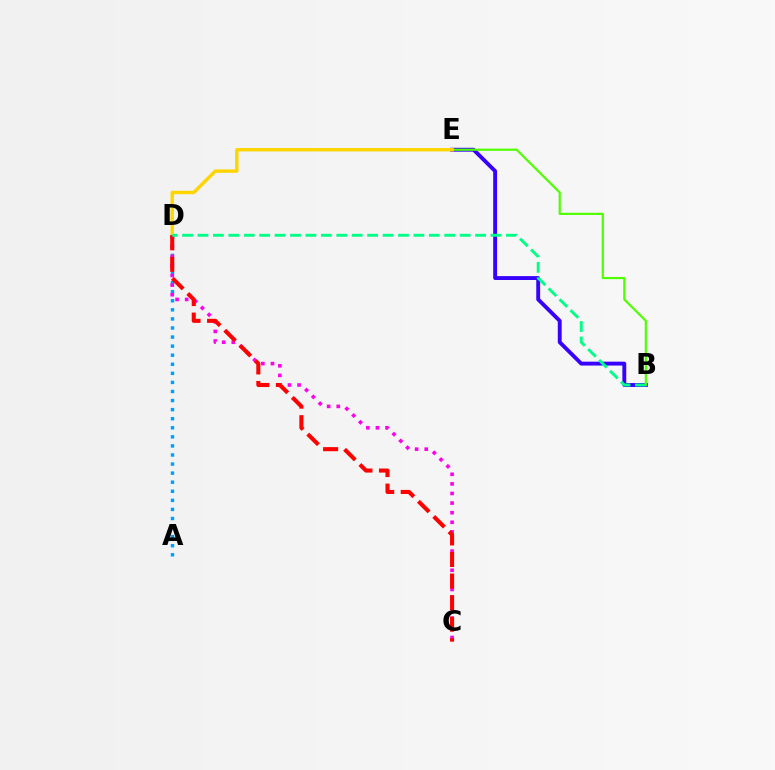{('B', 'E'): [{'color': '#3700ff', 'line_style': 'solid', 'thickness': 2.8}, {'color': '#4fff00', 'line_style': 'solid', 'thickness': 1.57}], ('A', 'D'): [{'color': '#009eff', 'line_style': 'dotted', 'thickness': 2.46}], ('D', 'E'): [{'color': '#ffd500', 'line_style': 'solid', 'thickness': 2.45}], ('C', 'D'): [{'color': '#ff00ed', 'line_style': 'dotted', 'thickness': 2.61}, {'color': '#ff0000', 'line_style': 'dashed', 'thickness': 2.93}], ('B', 'D'): [{'color': '#00ff86', 'line_style': 'dashed', 'thickness': 2.1}]}